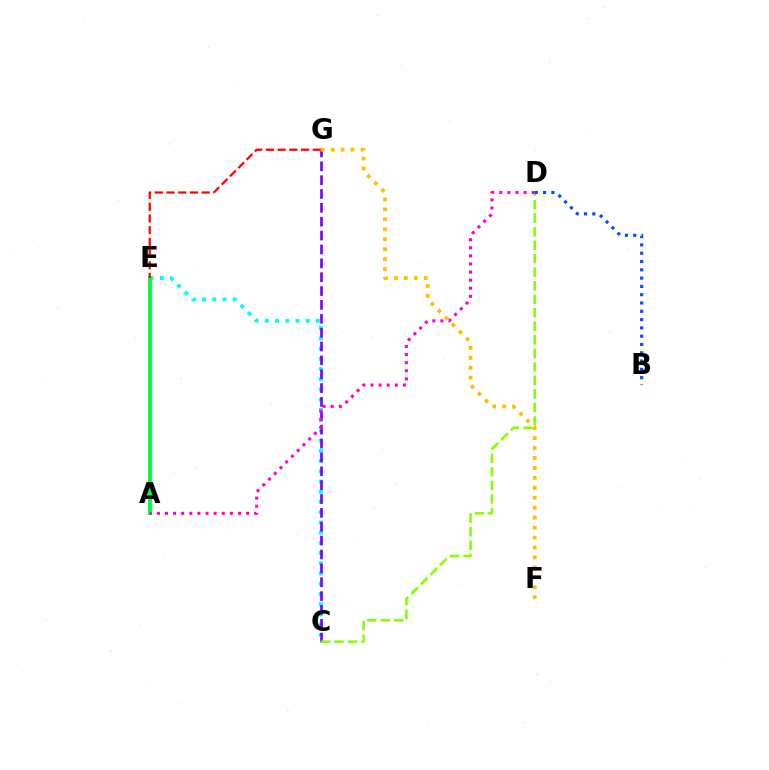{('C', 'E'): [{'color': '#00fff6', 'line_style': 'dotted', 'thickness': 2.78}], ('C', 'G'): [{'color': '#7200ff', 'line_style': 'dashed', 'thickness': 1.88}], ('C', 'D'): [{'color': '#84ff00', 'line_style': 'dashed', 'thickness': 1.84}], ('A', 'E'): [{'color': '#00ff39', 'line_style': 'solid', 'thickness': 2.79}], ('B', 'D'): [{'color': '#004bff', 'line_style': 'dotted', 'thickness': 2.25}], ('E', 'G'): [{'color': '#ff0000', 'line_style': 'dashed', 'thickness': 1.59}], ('F', 'G'): [{'color': '#ffbd00', 'line_style': 'dotted', 'thickness': 2.7}], ('A', 'D'): [{'color': '#ff00cf', 'line_style': 'dotted', 'thickness': 2.2}]}